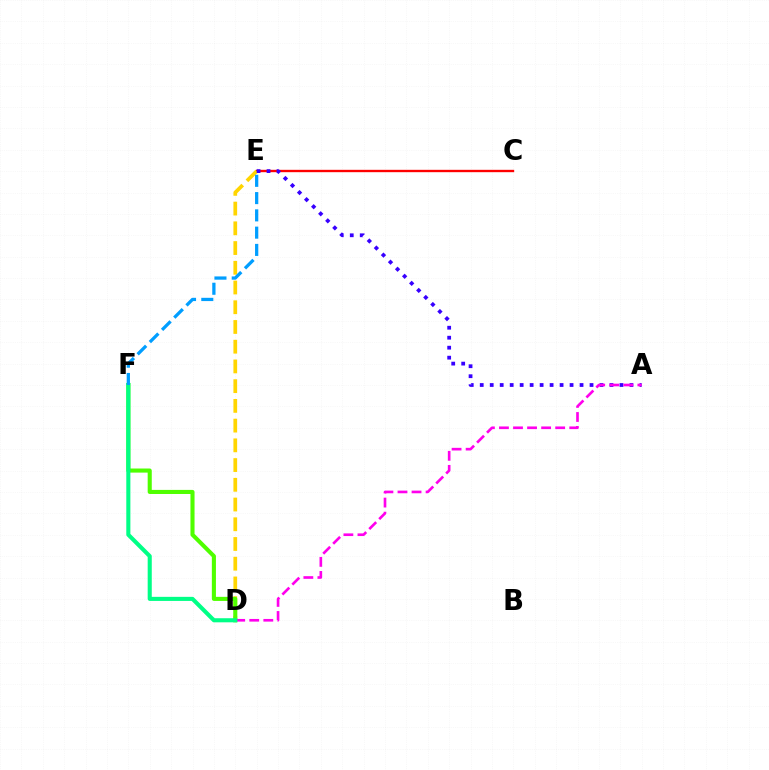{('C', 'E'): [{'color': '#ff0000', 'line_style': 'solid', 'thickness': 1.7}], ('D', 'E'): [{'color': '#ffd500', 'line_style': 'dashed', 'thickness': 2.68}], ('D', 'F'): [{'color': '#4fff00', 'line_style': 'solid', 'thickness': 2.94}, {'color': '#00ff86', 'line_style': 'solid', 'thickness': 2.94}], ('A', 'E'): [{'color': '#3700ff', 'line_style': 'dotted', 'thickness': 2.71}], ('A', 'D'): [{'color': '#ff00ed', 'line_style': 'dashed', 'thickness': 1.91}], ('E', 'F'): [{'color': '#009eff', 'line_style': 'dashed', 'thickness': 2.35}]}